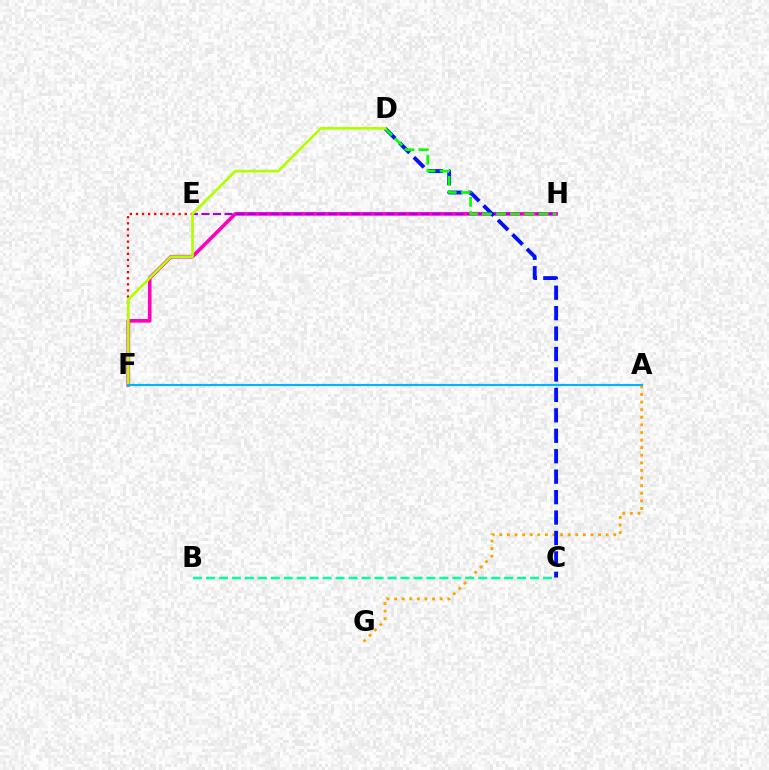{('A', 'G'): [{'color': '#ffa500', 'line_style': 'dotted', 'thickness': 2.06}], ('E', 'F'): [{'color': '#ff0000', 'line_style': 'dotted', 'thickness': 1.66}], ('B', 'C'): [{'color': '#00ff9d', 'line_style': 'dashed', 'thickness': 1.76}], ('F', 'H'): [{'color': '#ff00bd', 'line_style': 'solid', 'thickness': 2.61}], ('E', 'H'): [{'color': '#9b00ff', 'line_style': 'dashed', 'thickness': 1.57}], ('C', 'D'): [{'color': '#0010ff', 'line_style': 'dashed', 'thickness': 2.78}], ('D', 'H'): [{'color': '#08ff00', 'line_style': 'dashed', 'thickness': 1.92}], ('D', 'F'): [{'color': '#b3ff00', 'line_style': 'solid', 'thickness': 1.94}], ('A', 'F'): [{'color': '#00b5ff', 'line_style': 'solid', 'thickness': 1.55}]}